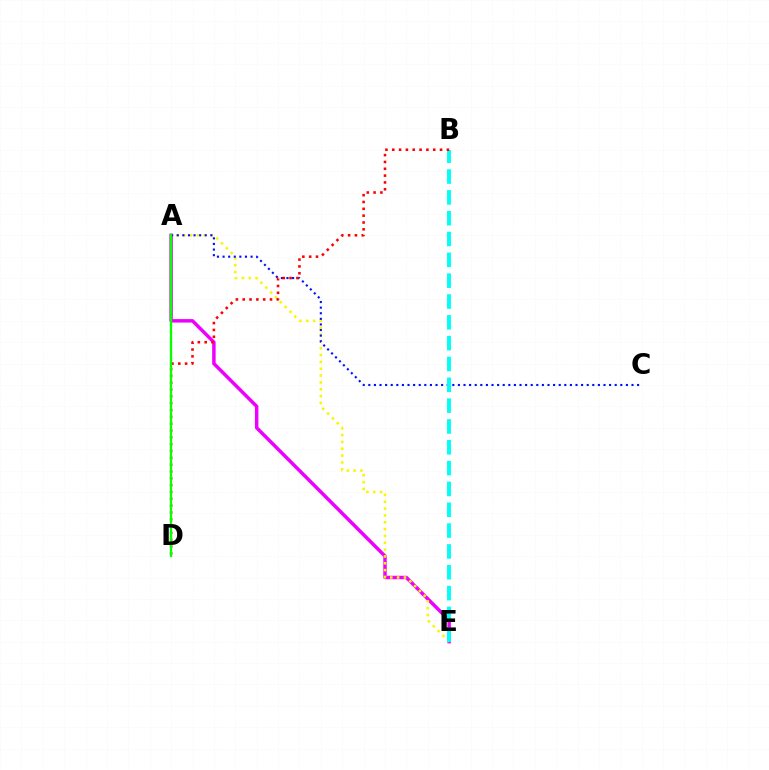{('A', 'E'): [{'color': '#ee00ff', 'line_style': 'solid', 'thickness': 2.49}, {'color': '#fcf500', 'line_style': 'dotted', 'thickness': 1.86}], ('A', 'C'): [{'color': '#0010ff', 'line_style': 'dotted', 'thickness': 1.52}], ('B', 'E'): [{'color': '#00fff6', 'line_style': 'dashed', 'thickness': 2.83}], ('B', 'D'): [{'color': '#ff0000', 'line_style': 'dotted', 'thickness': 1.85}], ('A', 'D'): [{'color': '#08ff00', 'line_style': 'solid', 'thickness': 1.68}]}